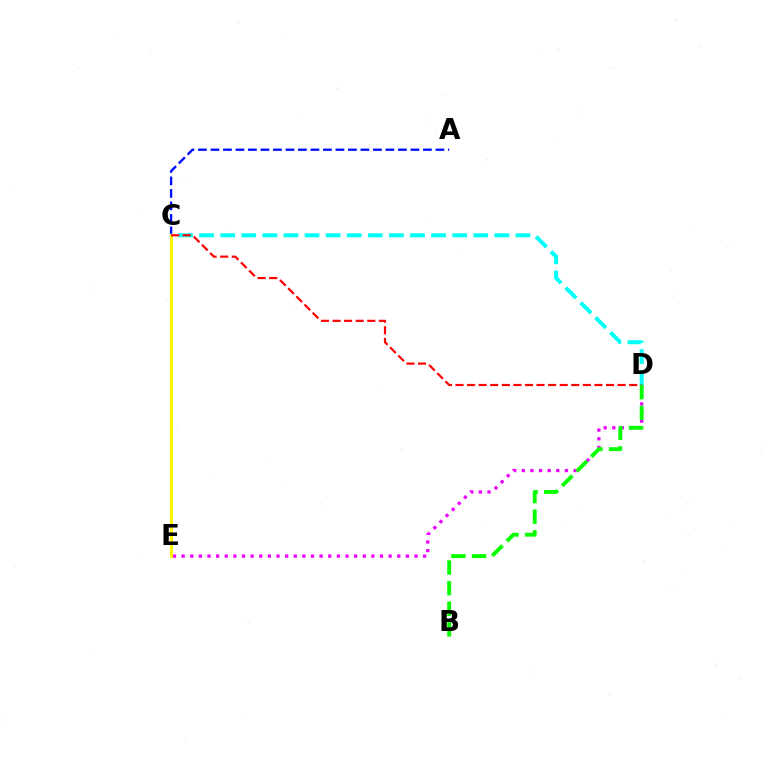{('D', 'E'): [{'color': '#ee00ff', 'line_style': 'dotted', 'thickness': 2.34}], ('A', 'C'): [{'color': '#0010ff', 'line_style': 'dashed', 'thickness': 1.7}], ('C', 'D'): [{'color': '#00fff6', 'line_style': 'dashed', 'thickness': 2.87}, {'color': '#ff0000', 'line_style': 'dashed', 'thickness': 1.57}], ('C', 'E'): [{'color': '#fcf500', 'line_style': 'solid', 'thickness': 2.24}], ('B', 'D'): [{'color': '#08ff00', 'line_style': 'dashed', 'thickness': 2.8}]}